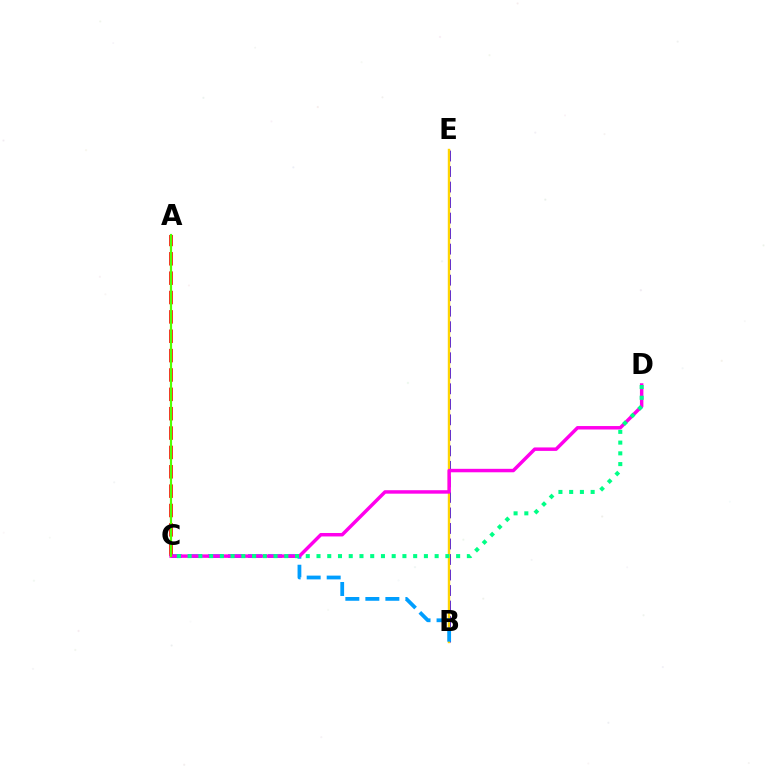{('B', 'E'): [{'color': '#3700ff', 'line_style': 'dashed', 'thickness': 2.11}, {'color': '#ffd500', 'line_style': 'solid', 'thickness': 1.75}], ('B', 'C'): [{'color': '#009eff', 'line_style': 'dashed', 'thickness': 2.72}], ('A', 'C'): [{'color': '#ff0000', 'line_style': 'dashed', 'thickness': 2.63}, {'color': '#4fff00', 'line_style': 'solid', 'thickness': 1.58}], ('C', 'D'): [{'color': '#ff00ed', 'line_style': 'solid', 'thickness': 2.5}, {'color': '#00ff86', 'line_style': 'dotted', 'thickness': 2.92}]}